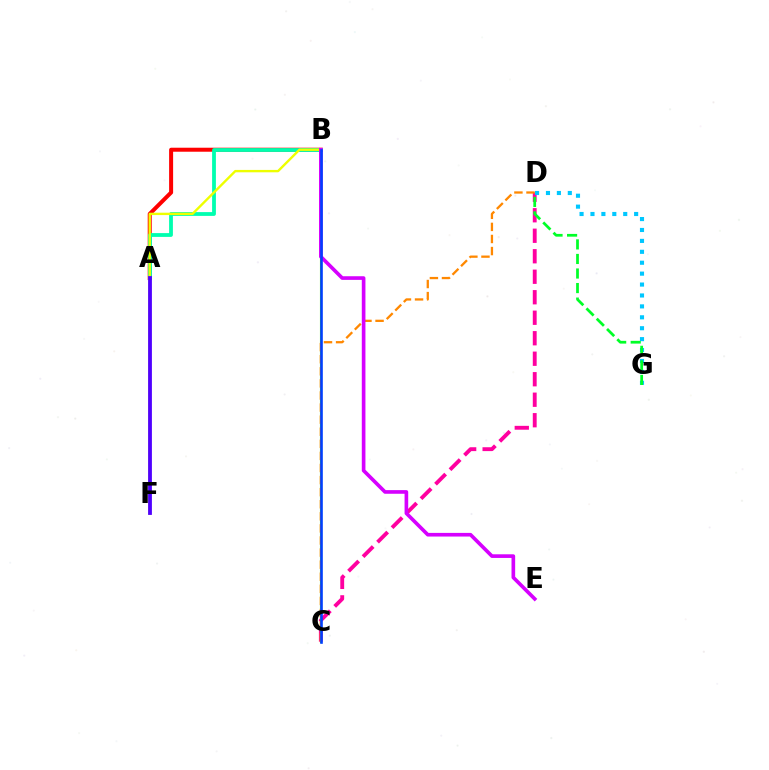{('C', 'D'): [{'color': '#ff00a0', 'line_style': 'dashed', 'thickness': 2.78}, {'color': '#ff8800', 'line_style': 'dashed', 'thickness': 1.64}], ('D', 'G'): [{'color': '#00c7ff', 'line_style': 'dotted', 'thickness': 2.97}, {'color': '#00ff27', 'line_style': 'dashed', 'thickness': 1.98}], ('A', 'B'): [{'color': '#ff0000', 'line_style': 'solid', 'thickness': 2.89}, {'color': '#00ffaf', 'line_style': 'solid', 'thickness': 2.74}], ('B', 'C'): [{'color': '#66ff00', 'line_style': 'solid', 'thickness': 1.53}, {'color': '#003fff', 'line_style': 'solid', 'thickness': 1.88}], ('B', 'F'): [{'color': '#eeff00', 'line_style': 'solid', 'thickness': 1.71}], ('A', 'F'): [{'color': '#4f00ff', 'line_style': 'solid', 'thickness': 2.73}], ('B', 'E'): [{'color': '#d600ff', 'line_style': 'solid', 'thickness': 2.62}]}